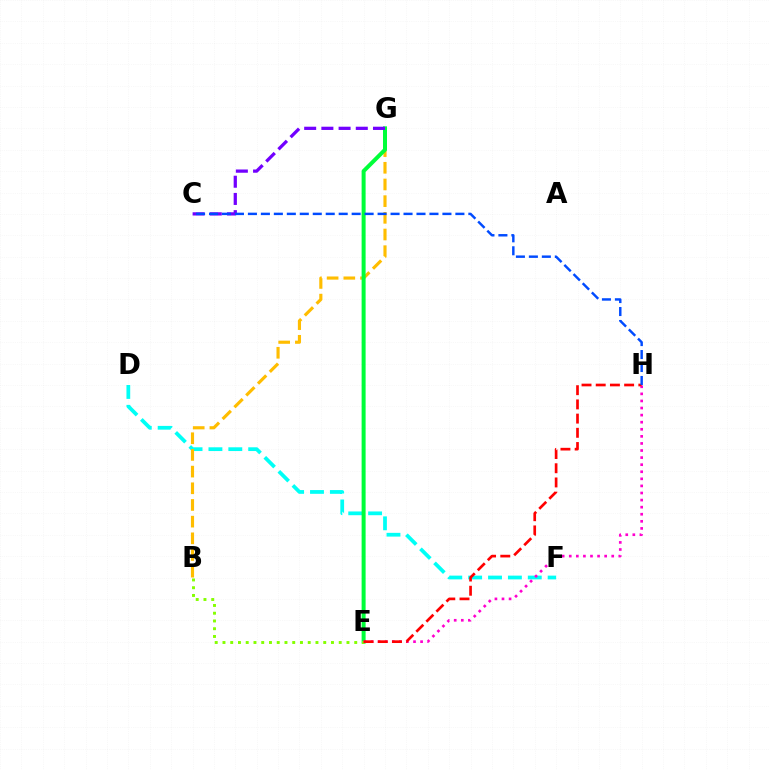{('D', 'F'): [{'color': '#00fff6', 'line_style': 'dashed', 'thickness': 2.7}], ('B', 'G'): [{'color': '#ffbd00', 'line_style': 'dashed', 'thickness': 2.27}], ('E', 'G'): [{'color': '#00ff39', 'line_style': 'solid', 'thickness': 2.88}], ('B', 'E'): [{'color': '#84ff00', 'line_style': 'dotted', 'thickness': 2.11}], ('E', 'H'): [{'color': '#ff00cf', 'line_style': 'dotted', 'thickness': 1.92}, {'color': '#ff0000', 'line_style': 'dashed', 'thickness': 1.93}], ('C', 'G'): [{'color': '#7200ff', 'line_style': 'dashed', 'thickness': 2.34}], ('C', 'H'): [{'color': '#004bff', 'line_style': 'dashed', 'thickness': 1.76}]}